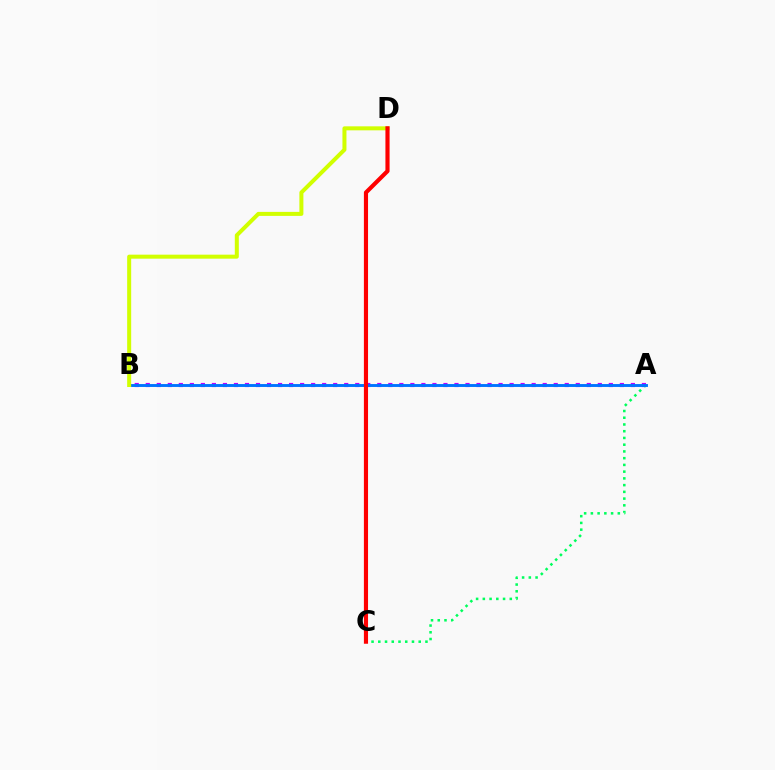{('A', 'B'): [{'color': '#b900ff', 'line_style': 'dotted', 'thickness': 3.0}, {'color': '#0074ff', 'line_style': 'solid', 'thickness': 2.09}], ('A', 'C'): [{'color': '#00ff5c', 'line_style': 'dotted', 'thickness': 1.83}], ('B', 'D'): [{'color': '#d1ff00', 'line_style': 'solid', 'thickness': 2.89}], ('C', 'D'): [{'color': '#ff0000', 'line_style': 'solid', 'thickness': 2.98}]}